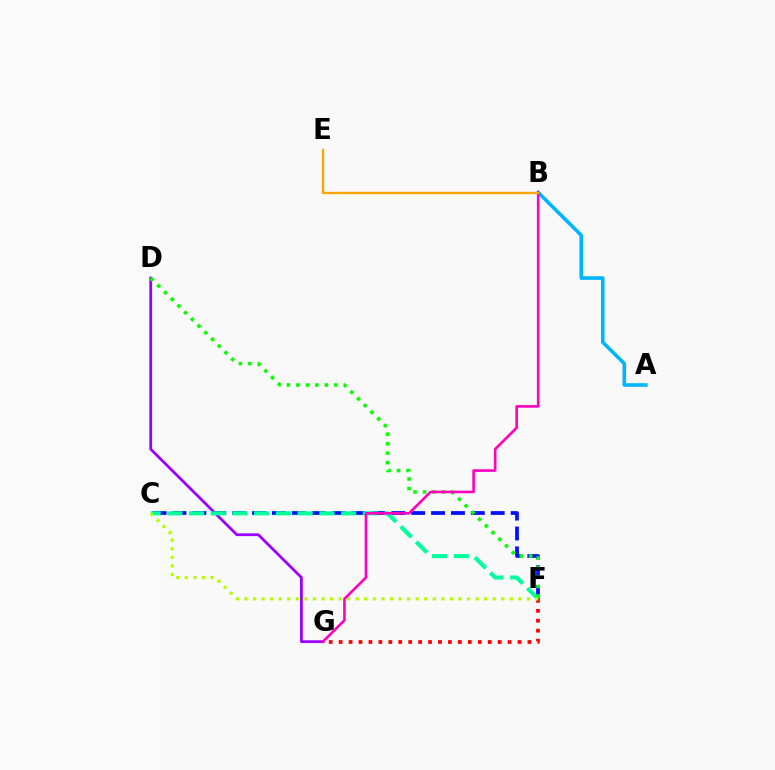{('A', 'B'): [{'color': '#00b5ff', 'line_style': 'solid', 'thickness': 2.59}], ('D', 'G'): [{'color': '#9b00ff', 'line_style': 'solid', 'thickness': 1.99}], ('F', 'G'): [{'color': '#ff0000', 'line_style': 'dotted', 'thickness': 2.7}], ('C', 'F'): [{'color': '#0010ff', 'line_style': 'dashed', 'thickness': 2.7}, {'color': '#00ff9d', 'line_style': 'dashed', 'thickness': 2.95}, {'color': '#b3ff00', 'line_style': 'dotted', 'thickness': 2.33}], ('D', 'F'): [{'color': '#08ff00', 'line_style': 'dotted', 'thickness': 2.57}], ('B', 'G'): [{'color': '#ff00bd', 'line_style': 'solid', 'thickness': 1.89}], ('B', 'E'): [{'color': '#ffa500', 'line_style': 'solid', 'thickness': 1.69}]}